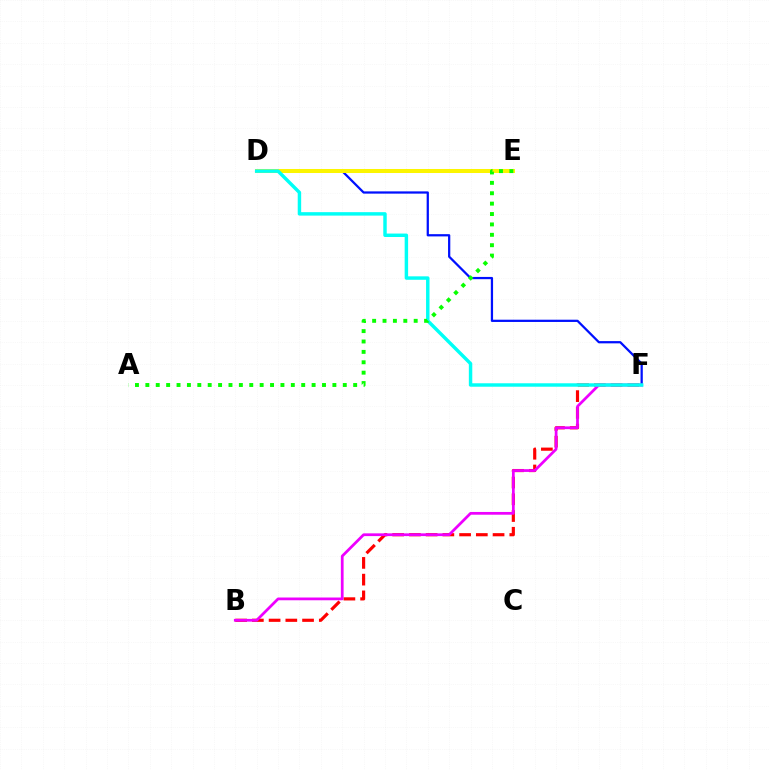{('D', 'F'): [{'color': '#0010ff', 'line_style': 'solid', 'thickness': 1.62}, {'color': '#00fff6', 'line_style': 'solid', 'thickness': 2.48}], ('D', 'E'): [{'color': '#fcf500', 'line_style': 'solid', 'thickness': 2.88}], ('B', 'F'): [{'color': '#ff0000', 'line_style': 'dashed', 'thickness': 2.27}, {'color': '#ee00ff', 'line_style': 'solid', 'thickness': 1.98}], ('A', 'E'): [{'color': '#08ff00', 'line_style': 'dotted', 'thickness': 2.82}]}